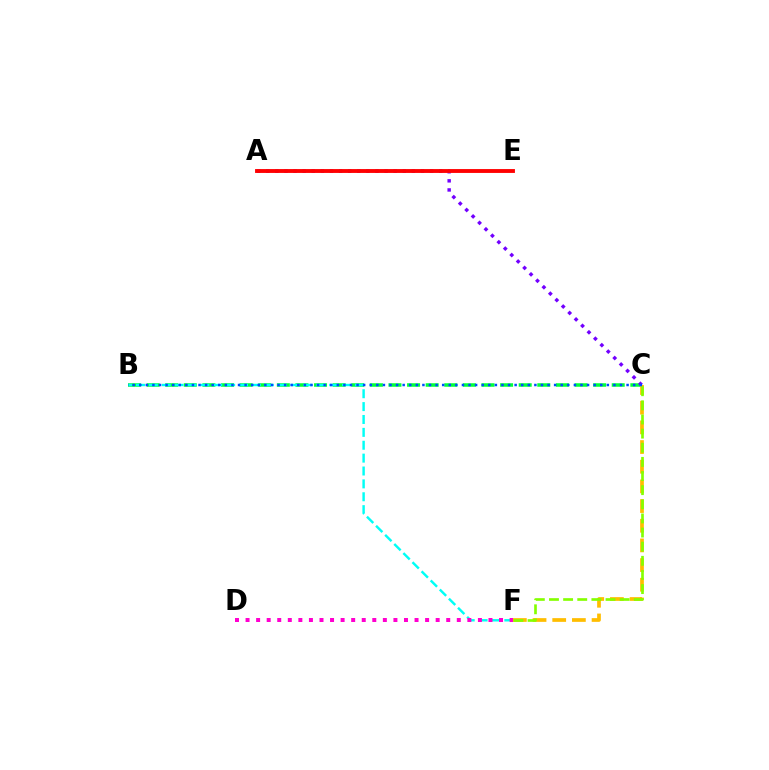{('B', 'C'): [{'color': '#00ff39', 'line_style': 'dashed', 'thickness': 2.53}, {'color': '#004bff', 'line_style': 'dotted', 'thickness': 1.79}], ('B', 'F'): [{'color': '#00fff6', 'line_style': 'dashed', 'thickness': 1.75}], ('D', 'F'): [{'color': '#ff00cf', 'line_style': 'dotted', 'thickness': 2.87}], ('C', 'F'): [{'color': '#ffbd00', 'line_style': 'dashed', 'thickness': 2.67}, {'color': '#84ff00', 'line_style': 'dashed', 'thickness': 1.92}], ('A', 'C'): [{'color': '#7200ff', 'line_style': 'dotted', 'thickness': 2.47}], ('A', 'E'): [{'color': '#ff0000', 'line_style': 'solid', 'thickness': 2.78}]}